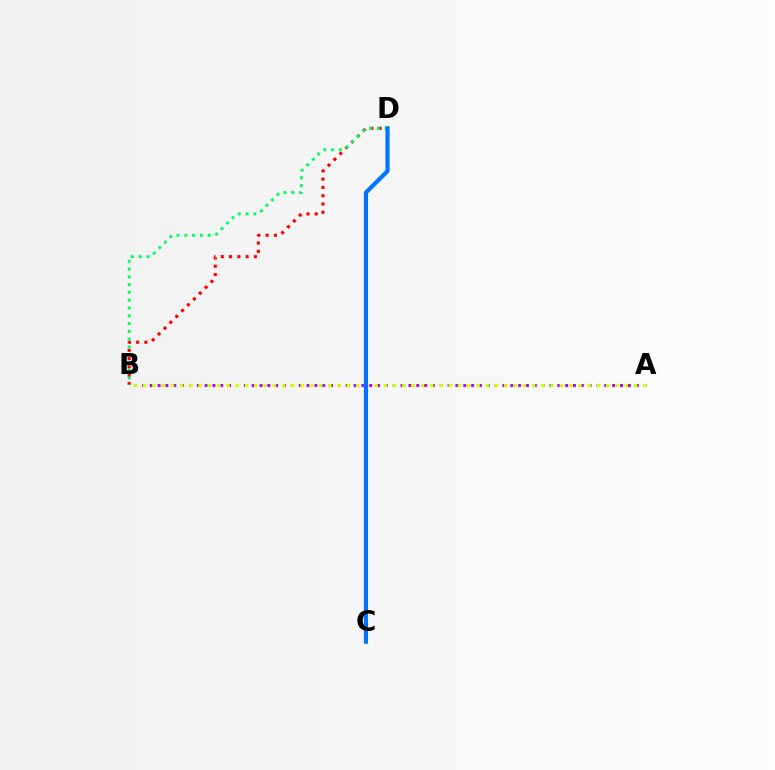{('B', 'D'): [{'color': '#ff0000', 'line_style': 'dotted', 'thickness': 2.25}, {'color': '#00ff5c', 'line_style': 'dotted', 'thickness': 2.12}], ('A', 'B'): [{'color': '#b900ff', 'line_style': 'dotted', 'thickness': 2.13}, {'color': '#d1ff00', 'line_style': 'dotted', 'thickness': 2.52}], ('C', 'D'): [{'color': '#0074ff', 'line_style': 'solid', 'thickness': 2.99}]}